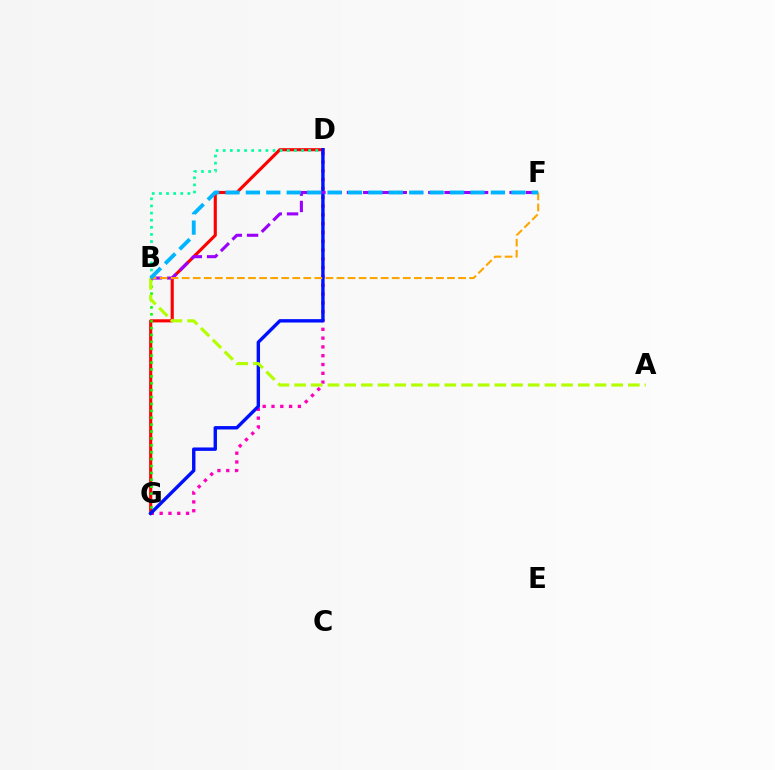{('D', 'G'): [{'color': '#ff0000', 'line_style': 'solid', 'thickness': 2.25}, {'color': '#ff00bd', 'line_style': 'dotted', 'thickness': 2.39}, {'color': '#0010ff', 'line_style': 'solid', 'thickness': 2.44}], ('B', 'G'): [{'color': '#08ff00', 'line_style': 'dotted', 'thickness': 1.87}], ('B', 'D'): [{'color': '#00ff9d', 'line_style': 'dotted', 'thickness': 1.93}], ('A', 'B'): [{'color': '#b3ff00', 'line_style': 'dashed', 'thickness': 2.27}], ('B', 'F'): [{'color': '#9b00ff', 'line_style': 'dashed', 'thickness': 2.21}, {'color': '#ffa500', 'line_style': 'dashed', 'thickness': 1.5}, {'color': '#00b5ff', 'line_style': 'dashed', 'thickness': 2.77}]}